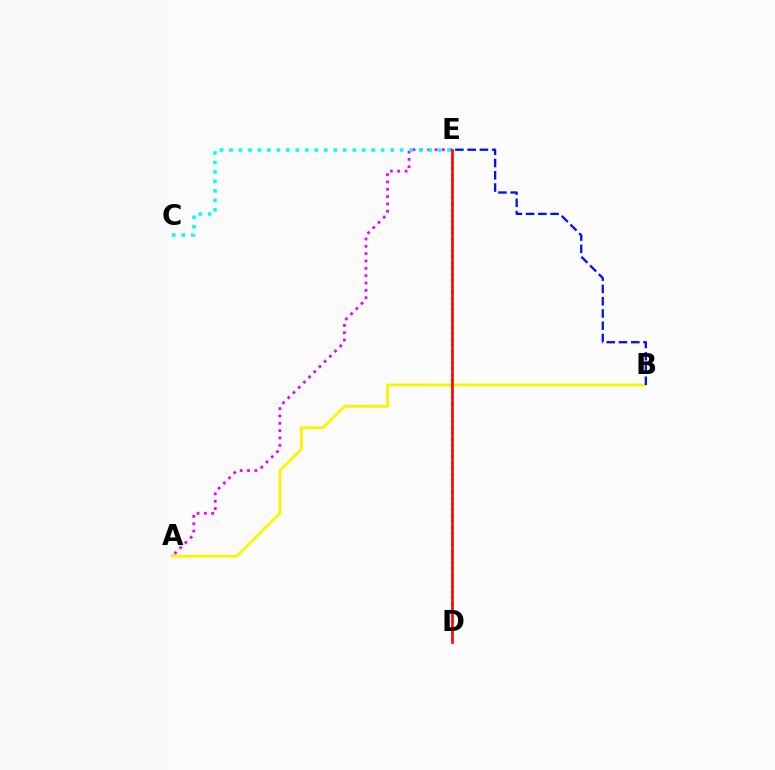{('A', 'B'): [{'color': '#fcf500', 'line_style': 'solid', 'thickness': 2.05}], ('D', 'E'): [{'color': '#08ff00', 'line_style': 'dotted', 'thickness': 1.6}, {'color': '#ff0000', 'line_style': 'solid', 'thickness': 1.89}], ('A', 'E'): [{'color': '#ee00ff', 'line_style': 'dotted', 'thickness': 1.99}], ('B', 'E'): [{'color': '#0010ff', 'line_style': 'dashed', 'thickness': 1.67}], ('C', 'E'): [{'color': '#00fff6', 'line_style': 'dotted', 'thickness': 2.58}]}